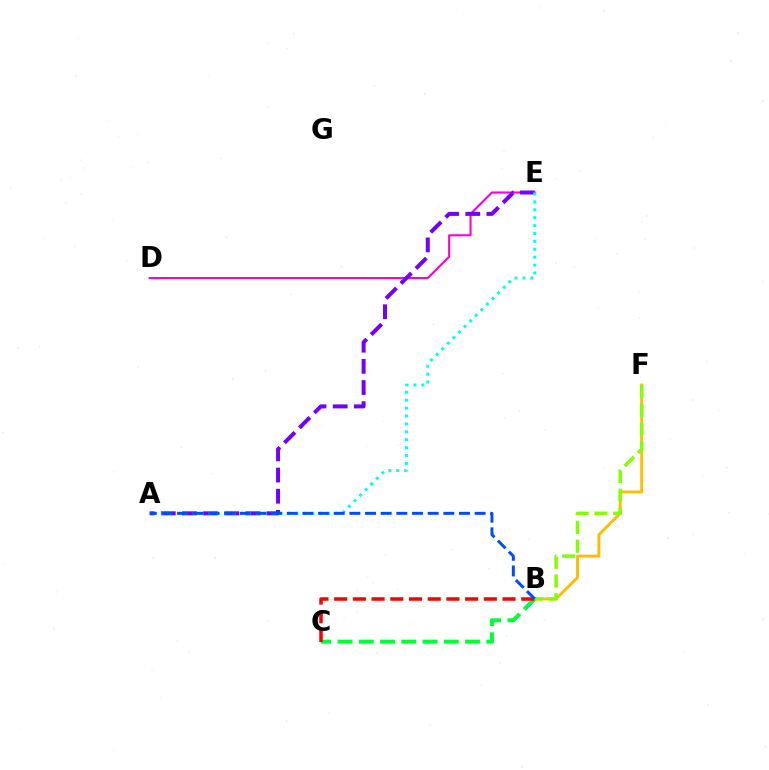{('B', 'F'): [{'color': '#ffbd00', 'line_style': 'solid', 'thickness': 2.11}, {'color': '#84ff00', 'line_style': 'dashed', 'thickness': 2.55}], ('D', 'E'): [{'color': '#ff00cf', 'line_style': 'solid', 'thickness': 1.51}], ('A', 'E'): [{'color': '#7200ff', 'line_style': 'dashed', 'thickness': 2.87}, {'color': '#00fff6', 'line_style': 'dotted', 'thickness': 2.15}], ('B', 'C'): [{'color': '#00ff39', 'line_style': 'dashed', 'thickness': 2.89}, {'color': '#ff0000', 'line_style': 'dashed', 'thickness': 2.54}], ('A', 'B'): [{'color': '#004bff', 'line_style': 'dashed', 'thickness': 2.13}]}